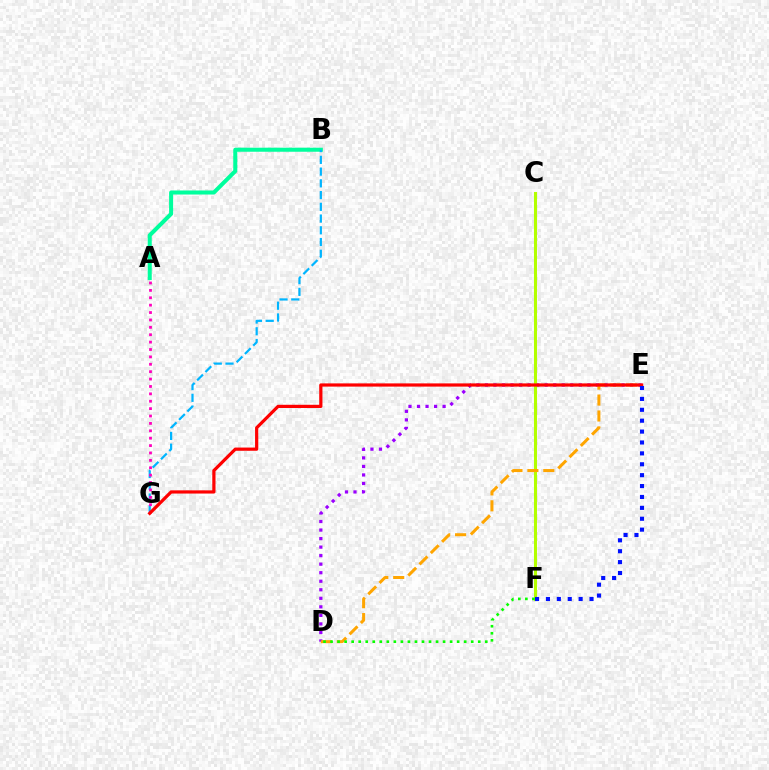{('D', 'E'): [{'color': '#9b00ff', 'line_style': 'dotted', 'thickness': 2.32}, {'color': '#ffa500', 'line_style': 'dashed', 'thickness': 2.16}], ('A', 'B'): [{'color': '#00ff9d', 'line_style': 'solid', 'thickness': 2.91}], ('C', 'F'): [{'color': '#b3ff00', 'line_style': 'solid', 'thickness': 2.19}], ('B', 'G'): [{'color': '#00b5ff', 'line_style': 'dashed', 'thickness': 1.59}], ('A', 'G'): [{'color': '#ff00bd', 'line_style': 'dotted', 'thickness': 2.01}], ('D', 'F'): [{'color': '#08ff00', 'line_style': 'dotted', 'thickness': 1.91}], ('E', 'G'): [{'color': '#ff0000', 'line_style': 'solid', 'thickness': 2.31}], ('E', 'F'): [{'color': '#0010ff', 'line_style': 'dotted', 'thickness': 2.96}]}